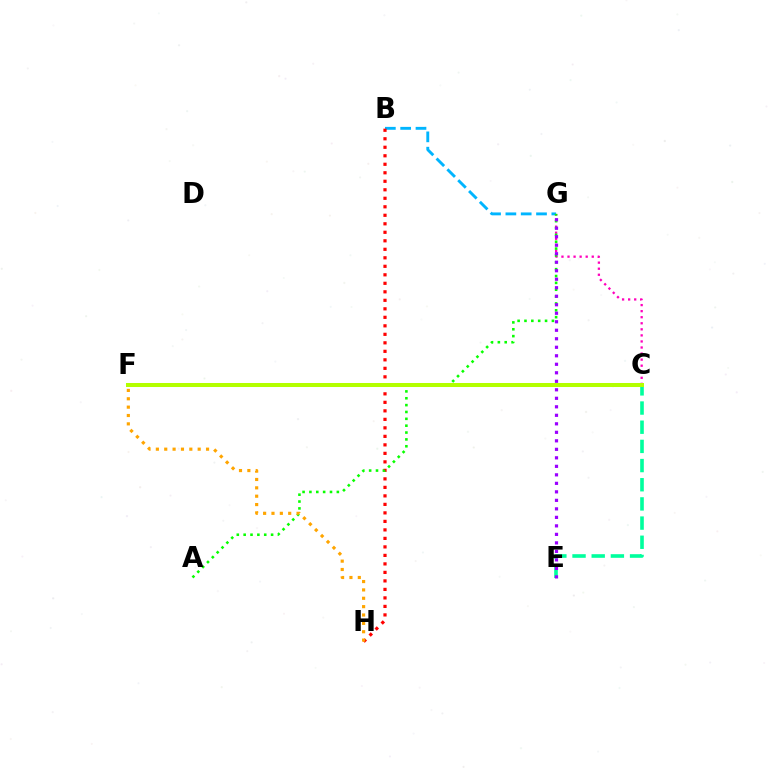{('B', 'G'): [{'color': '#00b5ff', 'line_style': 'dashed', 'thickness': 2.08}], ('B', 'H'): [{'color': '#ff0000', 'line_style': 'dotted', 'thickness': 2.31}], ('C', 'F'): [{'color': '#0010ff', 'line_style': 'dashed', 'thickness': 2.17}, {'color': '#b3ff00', 'line_style': 'solid', 'thickness': 2.89}], ('C', 'G'): [{'color': '#ff00bd', 'line_style': 'dotted', 'thickness': 1.65}], ('C', 'E'): [{'color': '#00ff9d', 'line_style': 'dashed', 'thickness': 2.6}], ('A', 'G'): [{'color': '#08ff00', 'line_style': 'dotted', 'thickness': 1.86}], ('E', 'G'): [{'color': '#9b00ff', 'line_style': 'dotted', 'thickness': 2.31}], ('F', 'H'): [{'color': '#ffa500', 'line_style': 'dotted', 'thickness': 2.27}]}